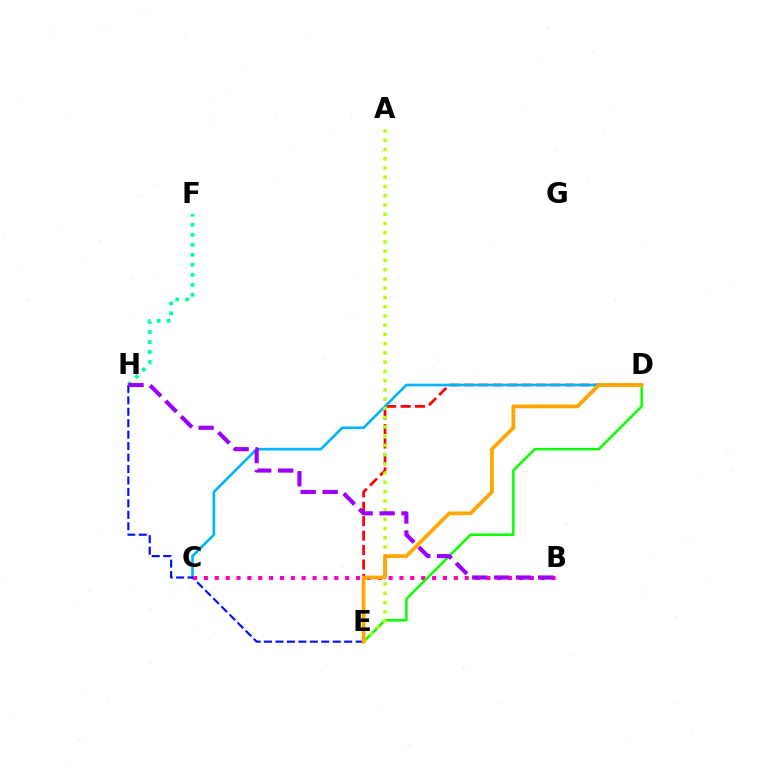{('D', 'E'): [{'color': '#ff0000', 'line_style': 'dashed', 'thickness': 1.96}, {'color': '#08ff00', 'line_style': 'solid', 'thickness': 1.79}, {'color': '#ffa500', 'line_style': 'solid', 'thickness': 2.69}], ('F', 'H'): [{'color': '#00ff9d', 'line_style': 'dotted', 'thickness': 2.72}], ('C', 'D'): [{'color': '#00b5ff', 'line_style': 'solid', 'thickness': 1.9}], ('E', 'H'): [{'color': '#0010ff', 'line_style': 'dashed', 'thickness': 1.56}], ('B', 'C'): [{'color': '#ff00bd', 'line_style': 'dotted', 'thickness': 2.95}], ('A', 'E'): [{'color': '#b3ff00', 'line_style': 'dotted', 'thickness': 2.51}], ('B', 'H'): [{'color': '#9b00ff', 'line_style': 'dashed', 'thickness': 2.98}]}